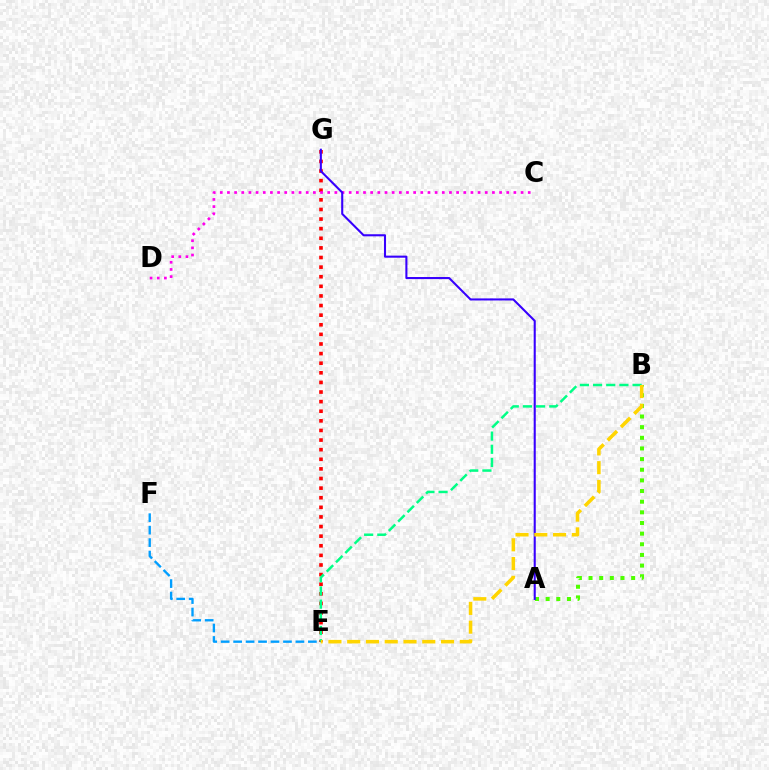{('E', 'F'): [{'color': '#009eff', 'line_style': 'dashed', 'thickness': 1.69}], ('E', 'G'): [{'color': '#ff0000', 'line_style': 'dotted', 'thickness': 2.61}], ('B', 'E'): [{'color': '#00ff86', 'line_style': 'dashed', 'thickness': 1.79}, {'color': '#ffd500', 'line_style': 'dashed', 'thickness': 2.55}], ('C', 'D'): [{'color': '#ff00ed', 'line_style': 'dotted', 'thickness': 1.95}], ('A', 'B'): [{'color': '#4fff00', 'line_style': 'dotted', 'thickness': 2.89}], ('A', 'G'): [{'color': '#3700ff', 'line_style': 'solid', 'thickness': 1.5}]}